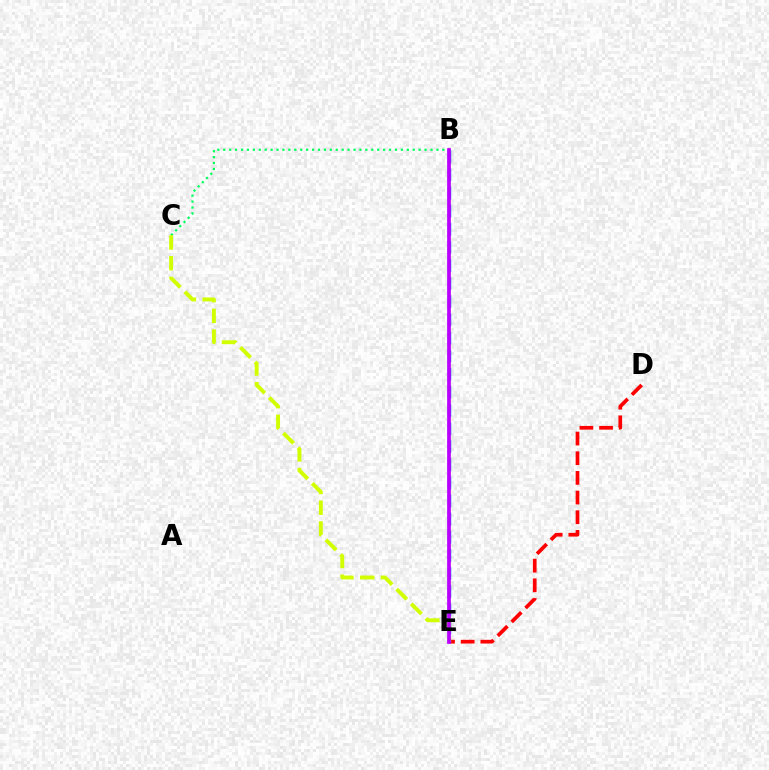{('D', 'E'): [{'color': '#ff0000', 'line_style': 'dashed', 'thickness': 2.67}], ('B', 'E'): [{'color': '#0074ff', 'line_style': 'dashed', 'thickness': 2.46}, {'color': '#b900ff', 'line_style': 'solid', 'thickness': 2.68}], ('B', 'C'): [{'color': '#00ff5c', 'line_style': 'dotted', 'thickness': 1.61}], ('C', 'E'): [{'color': '#d1ff00', 'line_style': 'dashed', 'thickness': 2.82}]}